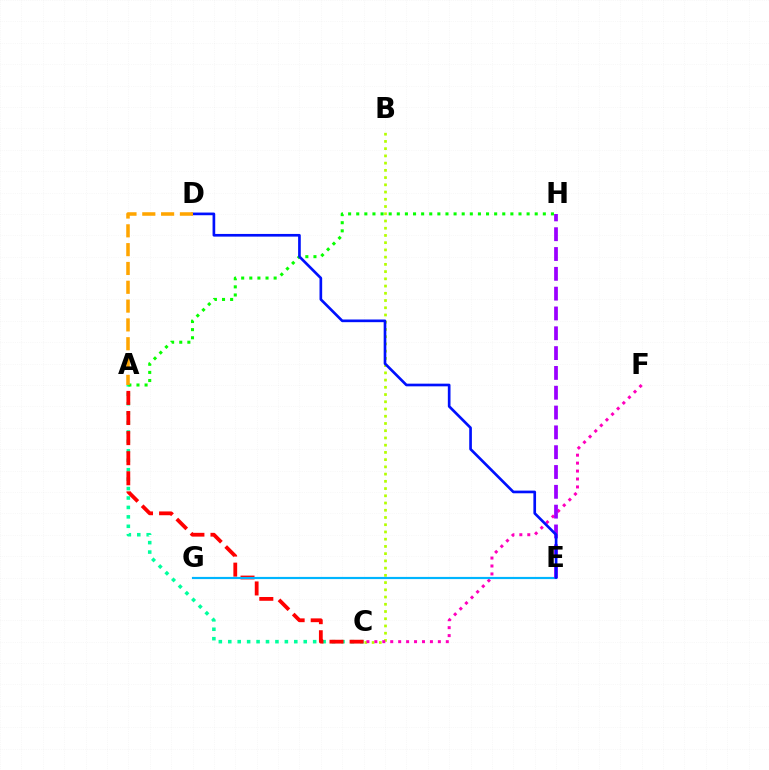{('B', 'C'): [{'color': '#b3ff00', 'line_style': 'dotted', 'thickness': 1.96}], ('A', 'C'): [{'color': '#00ff9d', 'line_style': 'dotted', 'thickness': 2.56}, {'color': '#ff0000', 'line_style': 'dashed', 'thickness': 2.73}], ('C', 'F'): [{'color': '#ff00bd', 'line_style': 'dotted', 'thickness': 2.16}], ('A', 'H'): [{'color': '#08ff00', 'line_style': 'dotted', 'thickness': 2.2}], ('E', 'G'): [{'color': '#00b5ff', 'line_style': 'solid', 'thickness': 1.57}], ('E', 'H'): [{'color': '#9b00ff', 'line_style': 'dashed', 'thickness': 2.69}], ('D', 'E'): [{'color': '#0010ff', 'line_style': 'solid', 'thickness': 1.92}], ('A', 'D'): [{'color': '#ffa500', 'line_style': 'dashed', 'thickness': 2.56}]}